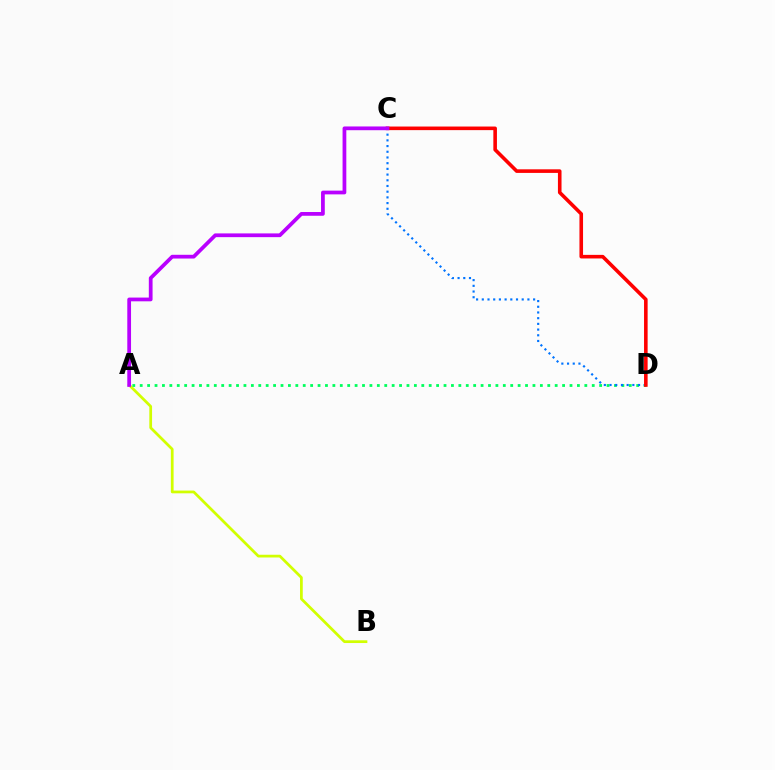{('A', 'B'): [{'color': '#d1ff00', 'line_style': 'solid', 'thickness': 1.97}], ('A', 'D'): [{'color': '#00ff5c', 'line_style': 'dotted', 'thickness': 2.01}], ('C', 'D'): [{'color': '#0074ff', 'line_style': 'dotted', 'thickness': 1.55}, {'color': '#ff0000', 'line_style': 'solid', 'thickness': 2.59}], ('A', 'C'): [{'color': '#b900ff', 'line_style': 'solid', 'thickness': 2.7}]}